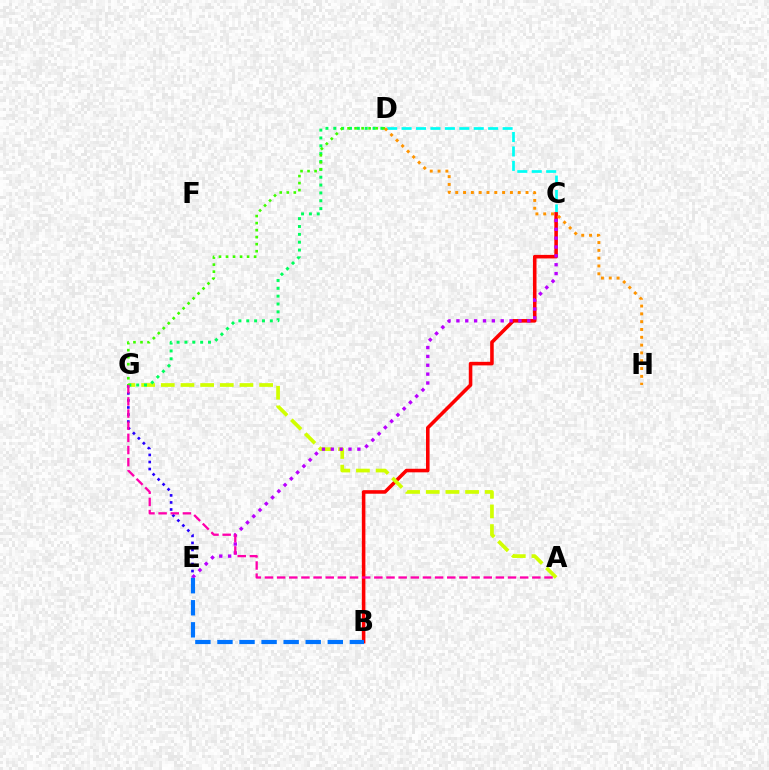{('C', 'D'): [{'color': '#00fff6', 'line_style': 'dashed', 'thickness': 1.96}], ('E', 'G'): [{'color': '#2500ff', 'line_style': 'dotted', 'thickness': 1.91}], ('B', 'C'): [{'color': '#ff0000', 'line_style': 'solid', 'thickness': 2.57}], ('A', 'G'): [{'color': '#d1ff00', 'line_style': 'dashed', 'thickness': 2.67}, {'color': '#ff00ac', 'line_style': 'dashed', 'thickness': 1.65}], ('D', 'G'): [{'color': '#00ff5c', 'line_style': 'dotted', 'thickness': 2.13}, {'color': '#3dff00', 'line_style': 'dotted', 'thickness': 1.91}], ('C', 'E'): [{'color': '#b900ff', 'line_style': 'dotted', 'thickness': 2.41}], ('B', 'E'): [{'color': '#0074ff', 'line_style': 'dashed', 'thickness': 3.0}], ('D', 'H'): [{'color': '#ff9400', 'line_style': 'dotted', 'thickness': 2.12}]}